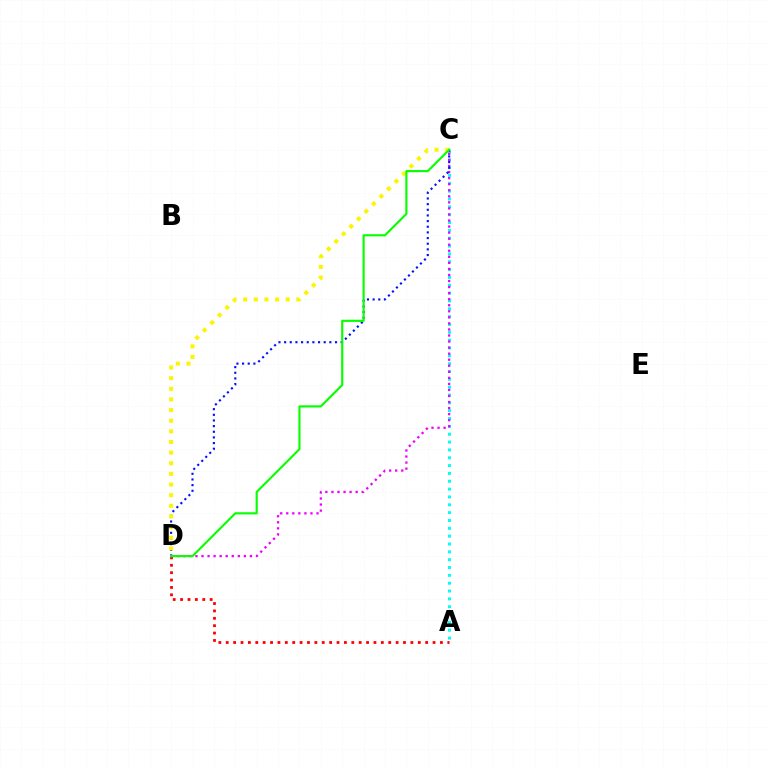{('A', 'D'): [{'color': '#ff0000', 'line_style': 'dotted', 'thickness': 2.01}], ('A', 'C'): [{'color': '#00fff6', 'line_style': 'dotted', 'thickness': 2.13}], ('C', 'D'): [{'color': '#ee00ff', 'line_style': 'dotted', 'thickness': 1.64}, {'color': '#0010ff', 'line_style': 'dotted', 'thickness': 1.54}, {'color': '#fcf500', 'line_style': 'dotted', 'thickness': 2.89}, {'color': '#08ff00', 'line_style': 'solid', 'thickness': 1.55}]}